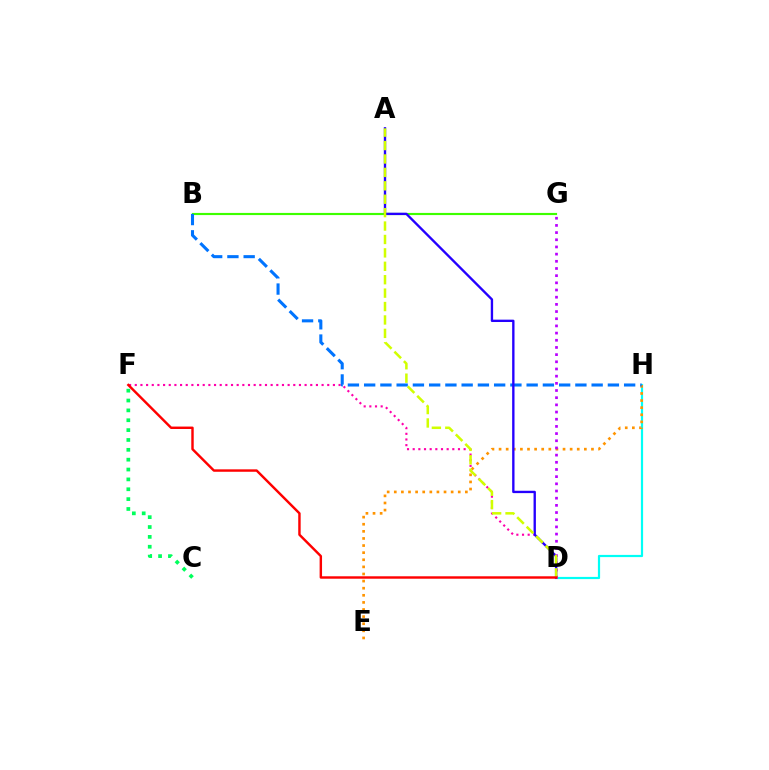{('B', 'G'): [{'color': '#3dff00', 'line_style': 'solid', 'thickness': 1.55}], ('D', 'H'): [{'color': '#00fff6', 'line_style': 'solid', 'thickness': 1.58}], ('D', 'F'): [{'color': '#ff00ac', 'line_style': 'dotted', 'thickness': 1.54}, {'color': '#ff0000', 'line_style': 'solid', 'thickness': 1.75}], ('E', 'H'): [{'color': '#ff9400', 'line_style': 'dotted', 'thickness': 1.93}], ('C', 'F'): [{'color': '#00ff5c', 'line_style': 'dotted', 'thickness': 2.68}], ('B', 'H'): [{'color': '#0074ff', 'line_style': 'dashed', 'thickness': 2.21}], ('A', 'D'): [{'color': '#2500ff', 'line_style': 'solid', 'thickness': 1.7}, {'color': '#d1ff00', 'line_style': 'dashed', 'thickness': 1.82}], ('D', 'G'): [{'color': '#b900ff', 'line_style': 'dotted', 'thickness': 1.95}]}